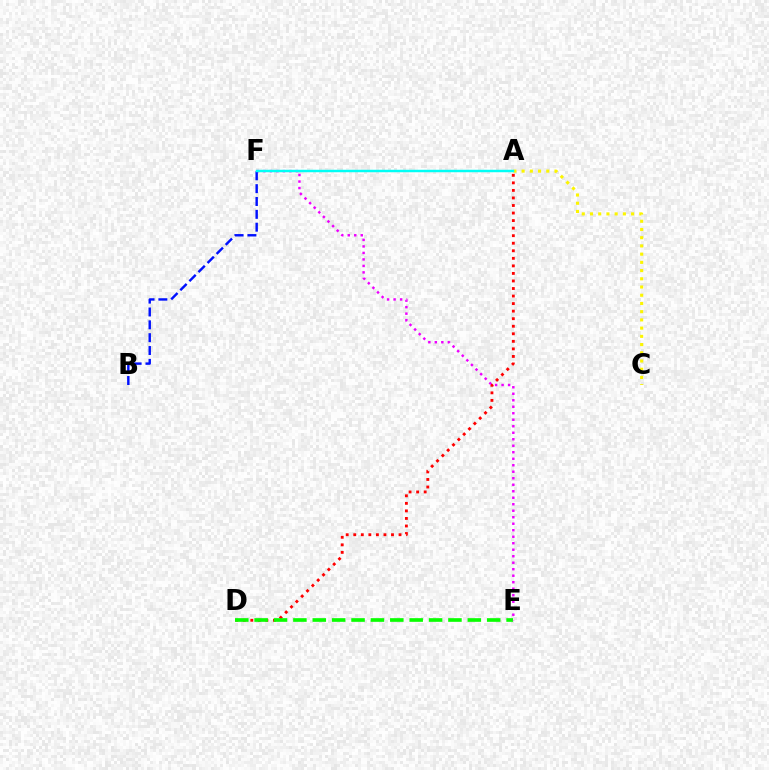{('A', 'D'): [{'color': '#ff0000', 'line_style': 'dotted', 'thickness': 2.05}], ('D', 'E'): [{'color': '#08ff00', 'line_style': 'dashed', 'thickness': 2.63}], ('E', 'F'): [{'color': '#ee00ff', 'line_style': 'dotted', 'thickness': 1.77}], ('B', 'F'): [{'color': '#0010ff', 'line_style': 'dashed', 'thickness': 1.75}], ('A', 'C'): [{'color': '#fcf500', 'line_style': 'dotted', 'thickness': 2.23}], ('A', 'F'): [{'color': '#00fff6', 'line_style': 'solid', 'thickness': 1.78}]}